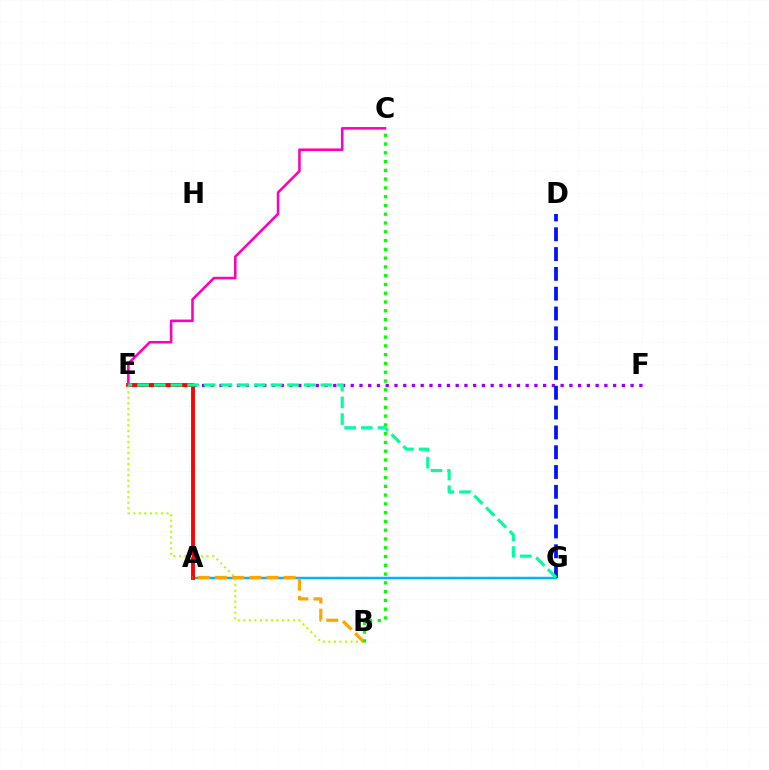{('A', 'G'): [{'color': '#00b5ff', 'line_style': 'solid', 'thickness': 1.79}], ('E', 'F'): [{'color': '#9b00ff', 'line_style': 'dotted', 'thickness': 2.38}], ('A', 'E'): [{'color': '#ff0000', 'line_style': 'solid', 'thickness': 2.77}], ('B', 'E'): [{'color': '#b3ff00', 'line_style': 'dotted', 'thickness': 1.5}], ('C', 'E'): [{'color': '#ff00bd', 'line_style': 'solid', 'thickness': 1.86}], ('A', 'B'): [{'color': '#ffa500', 'line_style': 'dashed', 'thickness': 2.32}], ('B', 'C'): [{'color': '#08ff00', 'line_style': 'dotted', 'thickness': 2.38}], ('D', 'G'): [{'color': '#0010ff', 'line_style': 'dashed', 'thickness': 2.69}], ('E', 'G'): [{'color': '#00ff9d', 'line_style': 'dashed', 'thickness': 2.26}]}